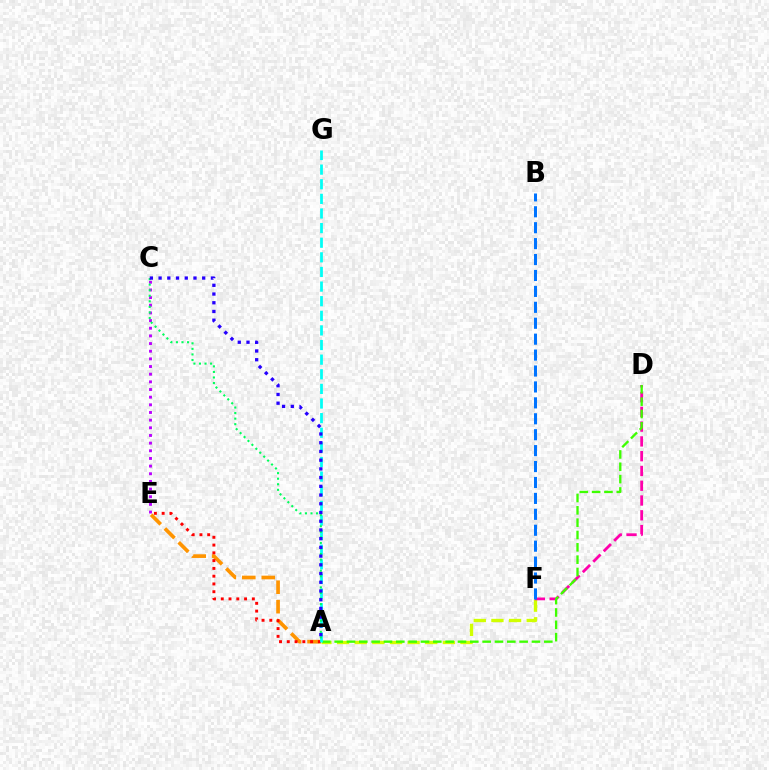{('A', 'E'): [{'color': '#ff9400', 'line_style': 'dashed', 'thickness': 2.65}, {'color': '#ff0000', 'line_style': 'dotted', 'thickness': 2.11}], ('A', 'F'): [{'color': '#d1ff00', 'line_style': 'dashed', 'thickness': 2.4}], ('D', 'F'): [{'color': '#ff00ac', 'line_style': 'dashed', 'thickness': 2.01}], ('C', 'E'): [{'color': '#b900ff', 'line_style': 'dotted', 'thickness': 2.08}], ('A', 'D'): [{'color': '#3dff00', 'line_style': 'dashed', 'thickness': 1.68}], ('B', 'F'): [{'color': '#0074ff', 'line_style': 'dashed', 'thickness': 2.16}], ('A', 'G'): [{'color': '#00fff6', 'line_style': 'dashed', 'thickness': 1.99}], ('A', 'C'): [{'color': '#00ff5c', 'line_style': 'dotted', 'thickness': 1.51}, {'color': '#2500ff', 'line_style': 'dotted', 'thickness': 2.37}]}